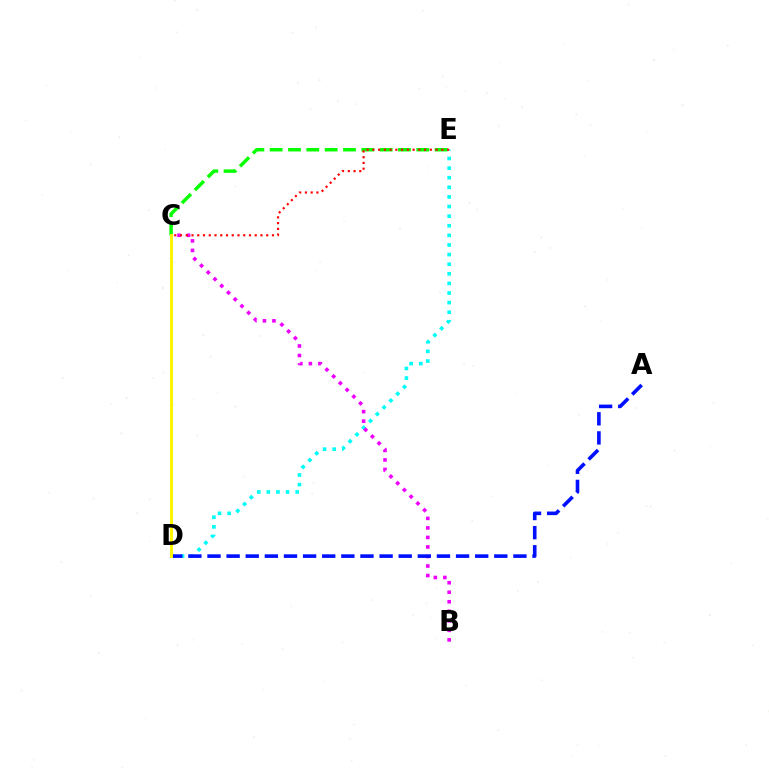{('C', 'E'): [{'color': '#08ff00', 'line_style': 'dashed', 'thickness': 2.49}, {'color': '#ff0000', 'line_style': 'dotted', 'thickness': 1.56}], ('D', 'E'): [{'color': '#00fff6', 'line_style': 'dotted', 'thickness': 2.61}], ('B', 'C'): [{'color': '#ee00ff', 'line_style': 'dotted', 'thickness': 2.59}], ('A', 'D'): [{'color': '#0010ff', 'line_style': 'dashed', 'thickness': 2.6}], ('C', 'D'): [{'color': '#fcf500', 'line_style': 'solid', 'thickness': 2.14}]}